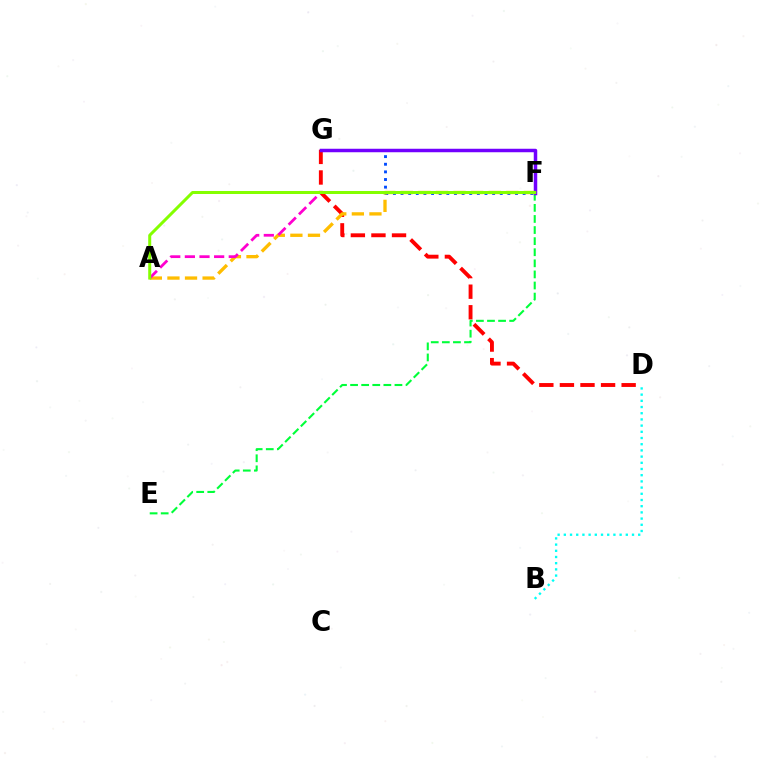{('F', 'G'): [{'color': '#004bff', 'line_style': 'dotted', 'thickness': 2.07}, {'color': '#7200ff', 'line_style': 'solid', 'thickness': 2.51}], ('D', 'G'): [{'color': '#ff0000', 'line_style': 'dashed', 'thickness': 2.8}], ('E', 'F'): [{'color': '#00ff39', 'line_style': 'dashed', 'thickness': 1.51}], ('A', 'F'): [{'color': '#ffbd00', 'line_style': 'dashed', 'thickness': 2.39}, {'color': '#ff00cf', 'line_style': 'dashed', 'thickness': 1.99}, {'color': '#84ff00', 'line_style': 'solid', 'thickness': 2.17}], ('B', 'D'): [{'color': '#00fff6', 'line_style': 'dotted', 'thickness': 1.68}]}